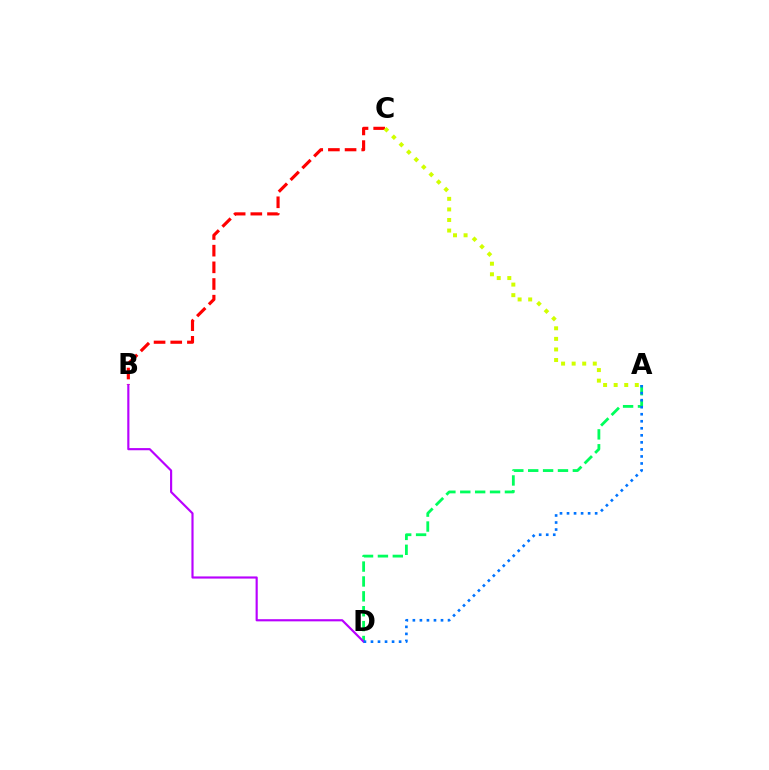{('A', 'D'): [{'color': '#00ff5c', 'line_style': 'dashed', 'thickness': 2.02}, {'color': '#0074ff', 'line_style': 'dotted', 'thickness': 1.91}], ('B', 'C'): [{'color': '#ff0000', 'line_style': 'dashed', 'thickness': 2.26}], ('B', 'D'): [{'color': '#b900ff', 'line_style': 'solid', 'thickness': 1.55}], ('A', 'C'): [{'color': '#d1ff00', 'line_style': 'dotted', 'thickness': 2.87}]}